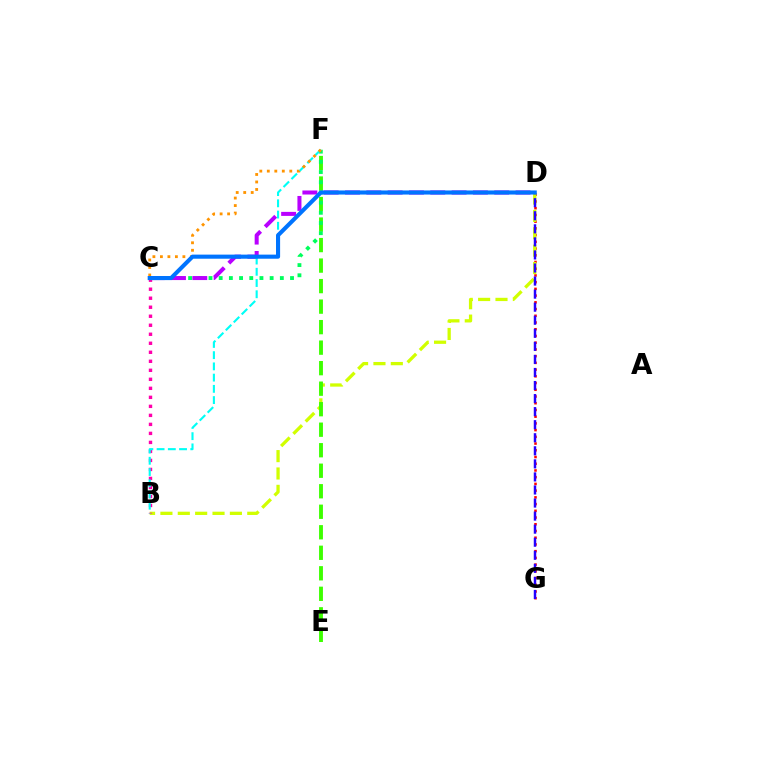{('D', 'G'): [{'color': '#ff0000', 'line_style': 'dotted', 'thickness': 1.83}, {'color': '#2500ff', 'line_style': 'dashed', 'thickness': 1.77}], ('B', 'D'): [{'color': '#d1ff00', 'line_style': 'dashed', 'thickness': 2.36}], ('E', 'F'): [{'color': '#3dff00', 'line_style': 'dashed', 'thickness': 2.79}], ('C', 'F'): [{'color': '#00ff5c', 'line_style': 'dotted', 'thickness': 2.77}, {'color': '#ff9400', 'line_style': 'dotted', 'thickness': 2.04}], ('B', 'C'): [{'color': '#ff00ac', 'line_style': 'dotted', 'thickness': 2.45}], ('C', 'D'): [{'color': '#b900ff', 'line_style': 'dashed', 'thickness': 2.9}, {'color': '#0074ff', 'line_style': 'solid', 'thickness': 2.95}], ('B', 'F'): [{'color': '#00fff6', 'line_style': 'dashed', 'thickness': 1.53}]}